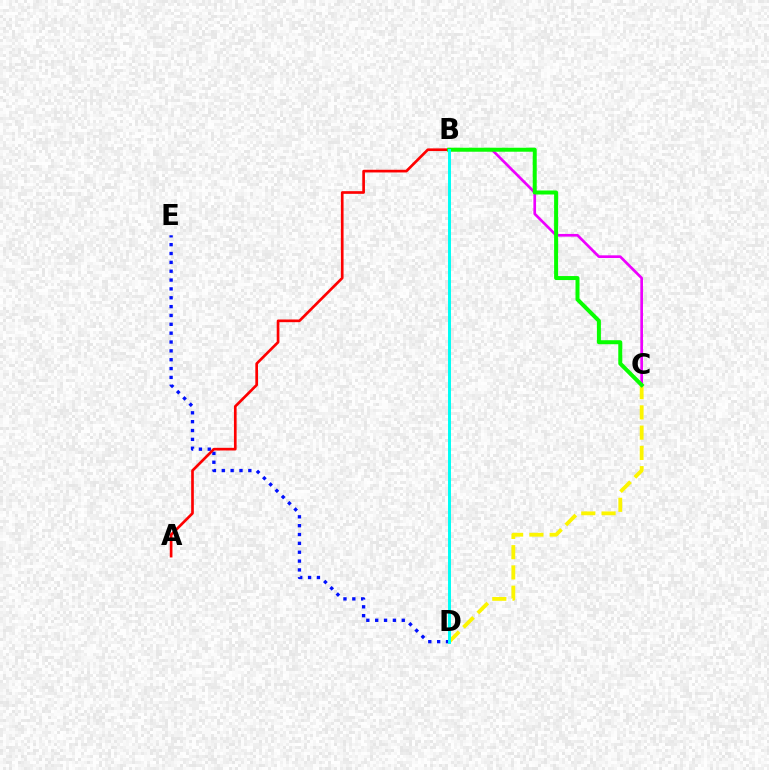{('C', 'D'): [{'color': '#fcf500', 'line_style': 'dashed', 'thickness': 2.75}], ('D', 'E'): [{'color': '#0010ff', 'line_style': 'dotted', 'thickness': 2.4}], ('A', 'B'): [{'color': '#ff0000', 'line_style': 'solid', 'thickness': 1.93}], ('B', 'C'): [{'color': '#ee00ff', 'line_style': 'solid', 'thickness': 1.93}, {'color': '#08ff00', 'line_style': 'solid', 'thickness': 2.88}], ('B', 'D'): [{'color': '#00fff6', 'line_style': 'solid', 'thickness': 2.13}]}